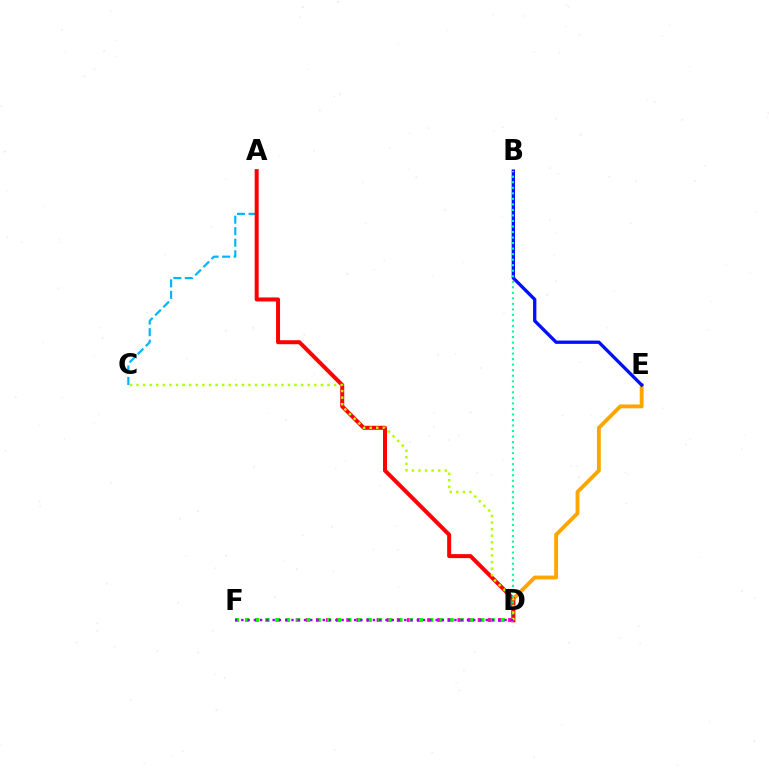{('D', 'F'): [{'color': '#ff00bd', 'line_style': 'dotted', 'thickness': 2.75}, {'color': '#08ff00', 'line_style': 'dotted', 'thickness': 2.78}, {'color': '#9b00ff', 'line_style': 'dotted', 'thickness': 1.7}], ('D', 'E'): [{'color': '#ffa500', 'line_style': 'solid', 'thickness': 2.78}], ('A', 'C'): [{'color': '#00b5ff', 'line_style': 'dashed', 'thickness': 1.57}], ('A', 'D'): [{'color': '#ff0000', 'line_style': 'solid', 'thickness': 2.87}], ('B', 'E'): [{'color': '#0010ff', 'line_style': 'solid', 'thickness': 2.39}], ('B', 'D'): [{'color': '#00ff9d', 'line_style': 'dotted', 'thickness': 1.5}], ('C', 'D'): [{'color': '#b3ff00', 'line_style': 'dotted', 'thickness': 1.79}]}